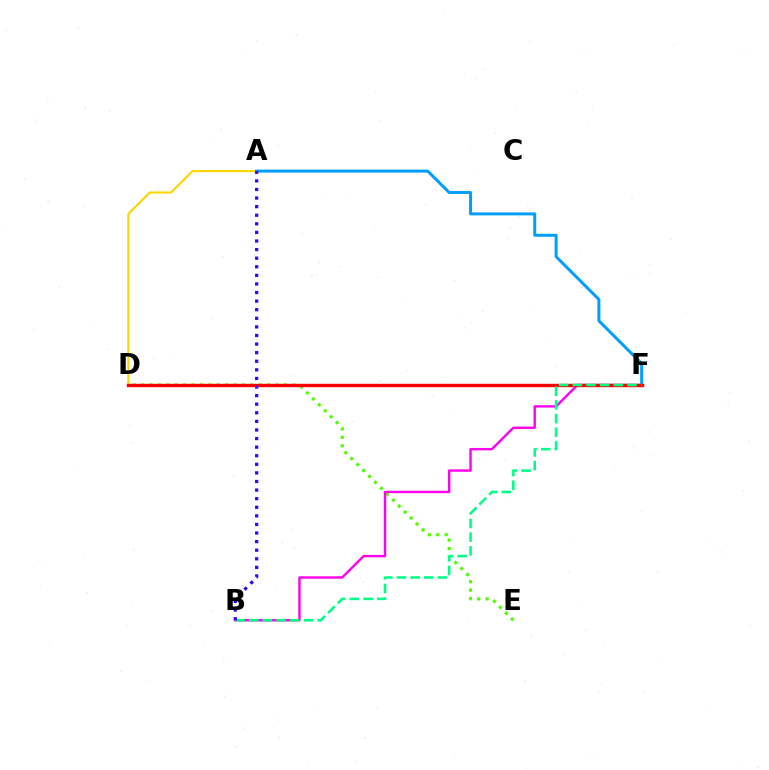{('D', 'E'): [{'color': '#4fff00', 'line_style': 'dotted', 'thickness': 2.28}], ('A', 'D'): [{'color': '#ffd500', 'line_style': 'solid', 'thickness': 1.52}], ('B', 'F'): [{'color': '#ff00ed', 'line_style': 'solid', 'thickness': 1.72}, {'color': '#00ff86', 'line_style': 'dashed', 'thickness': 1.86}], ('A', 'F'): [{'color': '#009eff', 'line_style': 'solid', 'thickness': 2.14}], ('D', 'F'): [{'color': '#ff0000', 'line_style': 'solid', 'thickness': 2.44}], ('A', 'B'): [{'color': '#3700ff', 'line_style': 'dotted', 'thickness': 2.33}]}